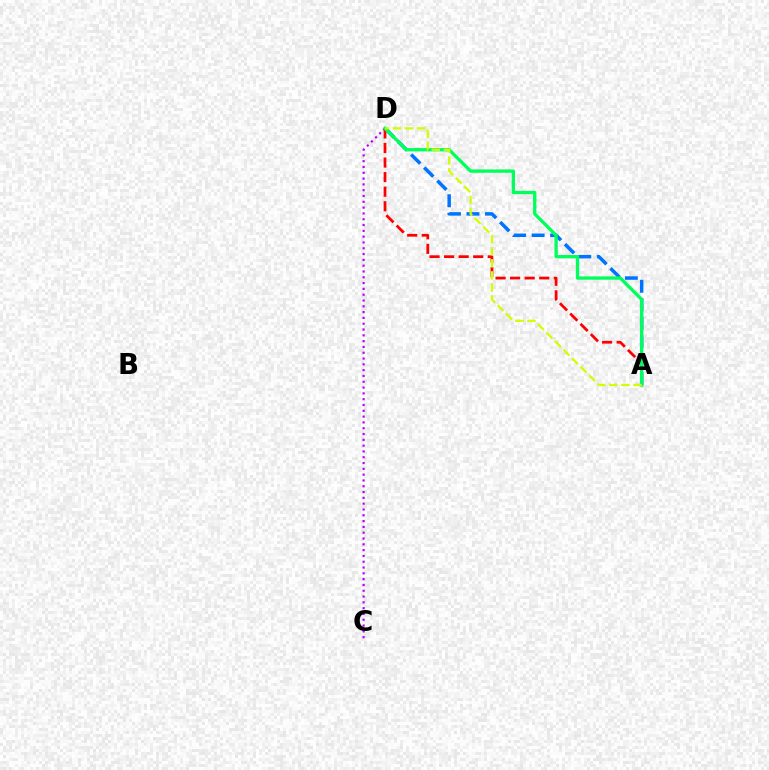{('A', 'D'): [{'color': '#0074ff', 'line_style': 'dashed', 'thickness': 2.51}, {'color': '#ff0000', 'line_style': 'dashed', 'thickness': 1.98}, {'color': '#00ff5c', 'line_style': 'solid', 'thickness': 2.39}, {'color': '#d1ff00', 'line_style': 'dashed', 'thickness': 1.64}], ('C', 'D'): [{'color': '#b900ff', 'line_style': 'dotted', 'thickness': 1.58}]}